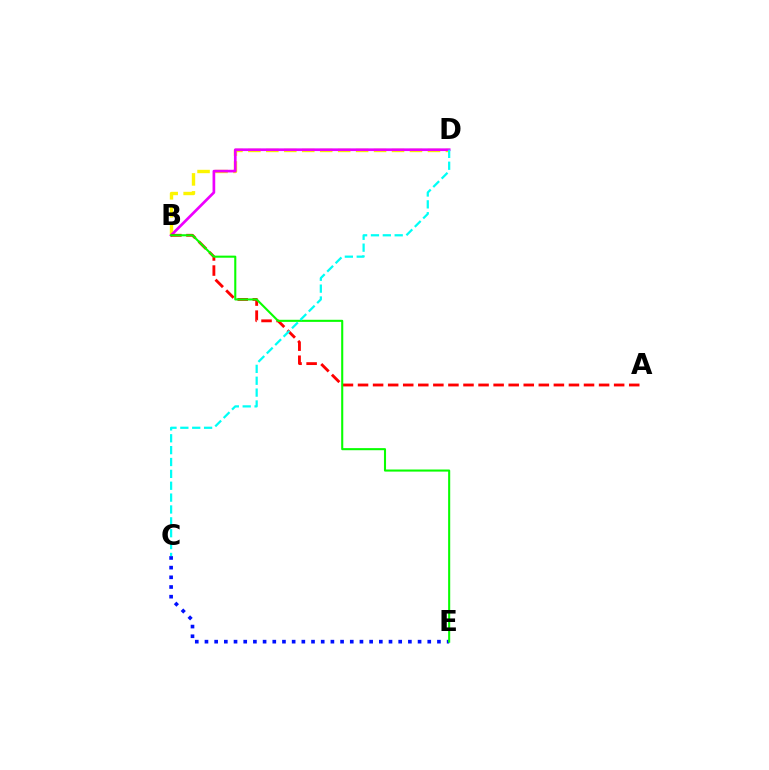{('B', 'D'): [{'color': '#fcf500', 'line_style': 'dashed', 'thickness': 2.44}, {'color': '#ee00ff', 'line_style': 'solid', 'thickness': 1.94}], ('C', 'E'): [{'color': '#0010ff', 'line_style': 'dotted', 'thickness': 2.63}], ('A', 'B'): [{'color': '#ff0000', 'line_style': 'dashed', 'thickness': 2.05}], ('B', 'E'): [{'color': '#08ff00', 'line_style': 'solid', 'thickness': 1.5}], ('C', 'D'): [{'color': '#00fff6', 'line_style': 'dashed', 'thickness': 1.61}]}